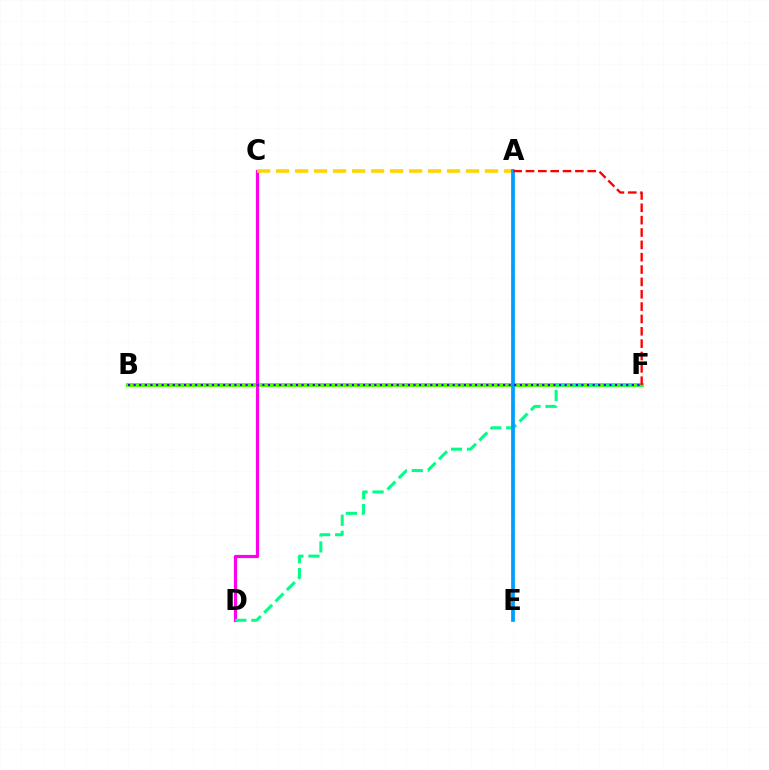{('B', 'F'): [{'color': '#4fff00', 'line_style': 'solid', 'thickness': 2.85}, {'color': '#3700ff', 'line_style': 'dotted', 'thickness': 1.52}], ('C', 'D'): [{'color': '#ff00ed', 'line_style': 'solid', 'thickness': 2.3}], ('D', 'F'): [{'color': '#00ff86', 'line_style': 'dashed', 'thickness': 2.18}], ('A', 'C'): [{'color': '#ffd500', 'line_style': 'dashed', 'thickness': 2.58}], ('A', 'E'): [{'color': '#009eff', 'line_style': 'solid', 'thickness': 2.7}], ('A', 'F'): [{'color': '#ff0000', 'line_style': 'dashed', 'thickness': 1.68}]}